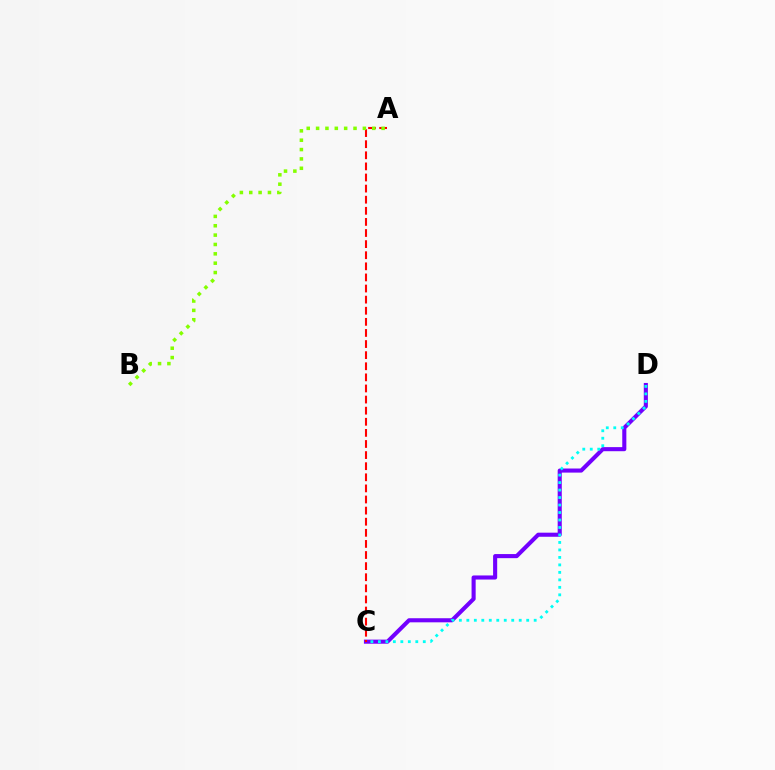{('C', 'D'): [{'color': '#7200ff', 'line_style': 'solid', 'thickness': 2.94}, {'color': '#00fff6', 'line_style': 'dotted', 'thickness': 2.03}], ('A', 'C'): [{'color': '#ff0000', 'line_style': 'dashed', 'thickness': 1.51}], ('A', 'B'): [{'color': '#84ff00', 'line_style': 'dotted', 'thickness': 2.54}]}